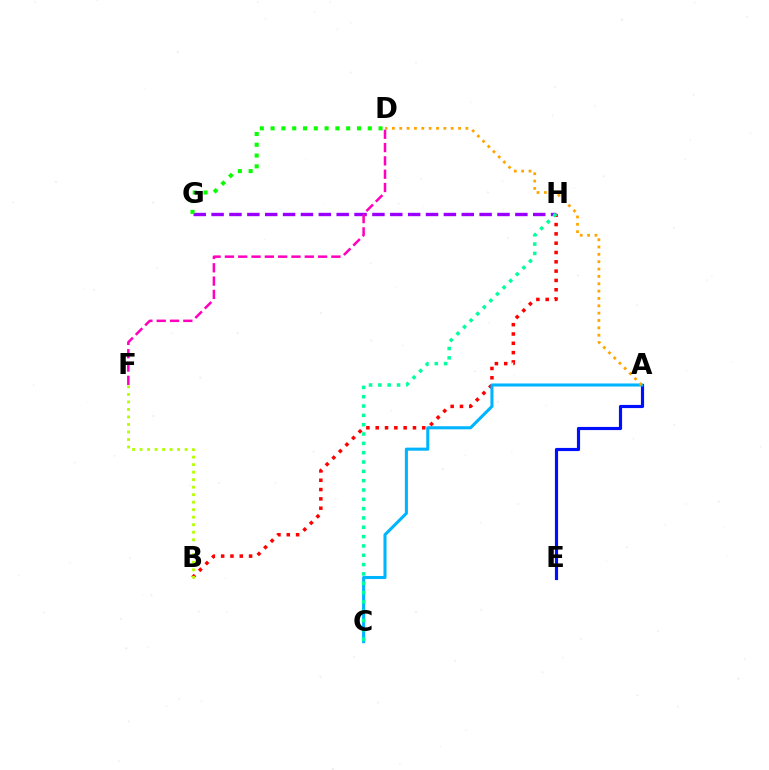{('A', 'E'): [{'color': '#0010ff', 'line_style': 'solid', 'thickness': 2.27}], ('G', 'H'): [{'color': '#9b00ff', 'line_style': 'dashed', 'thickness': 2.43}], ('B', 'H'): [{'color': '#ff0000', 'line_style': 'dotted', 'thickness': 2.53}], ('A', 'C'): [{'color': '#00b5ff', 'line_style': 'solid', 'thickness': 2.21}], ('C', 'H'): [{'color': '#00ff9d', 'line_style': 'dotted', 'thickness': 2.53}], ('D', 'F'): [{'color': '#ff00bd', 'line_style': 'dashed', 'thickness': 1.81}], ('A', 'D'): [{'color': '#ffa500', 'line_style': 'dotted', 'thickness': 2.0}], ('B', 'F'): [{'color': '#b3ff00', 'line_style': 'dotted', 'thickness': 2.04}], ('D', 'G'): [{'color': '#08ff00', 'line_style': 'dotted', 'thickness': 2.93}]}